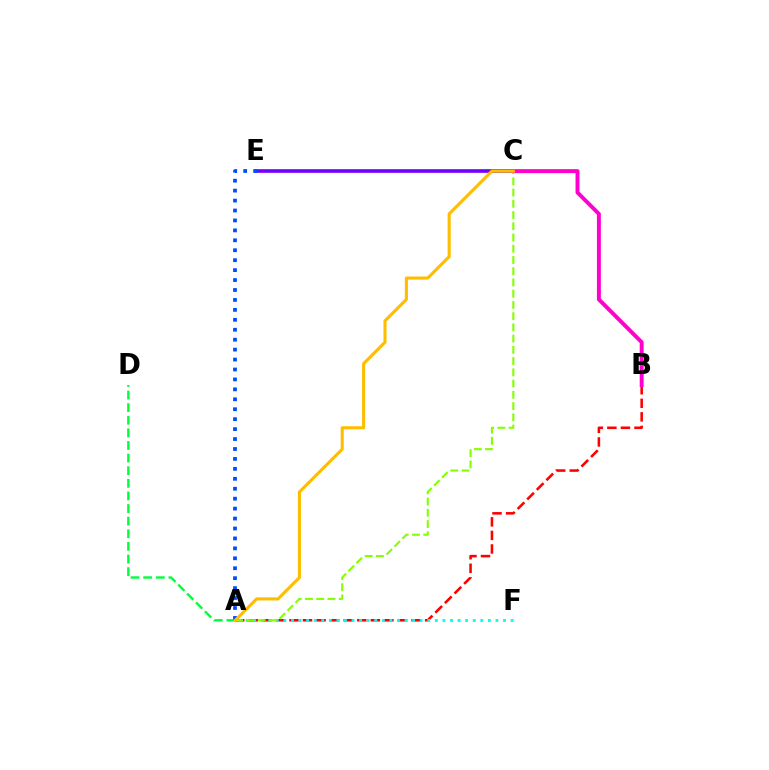{('C', 'E'): [{'color': '#7200ff', 'line_style': 'solid', 'thickness': 2.62}], ('A', 'D'): [{'color': '#00ff39', 'line_style': 'dashed', 'thickness': 1.71}], ('A', 'B'): [{'color': '#ff0000', 'line_style': 'dashed', 'thickness': 1.84}], ('A', 'F'): [{'color': '#00fff6', 'line_style': 'dotted', 'thickness': 2.06}], ('A', 'C'): [{'color': '#84ff00', 'line_style': 'dashed', 'thickness': 1.53}, {'color': '#ffbd00', 'line_style': 'solid', 'thickness': 2.22}], ('A', 'E'): [{'color': '#004bff', 'line_style': 'dotted', 'thickness': 2.7}], ('B', 'C'): [{'color': '#ff00cf', 'line_style': 'solid', 'thickness': 2.83}]}